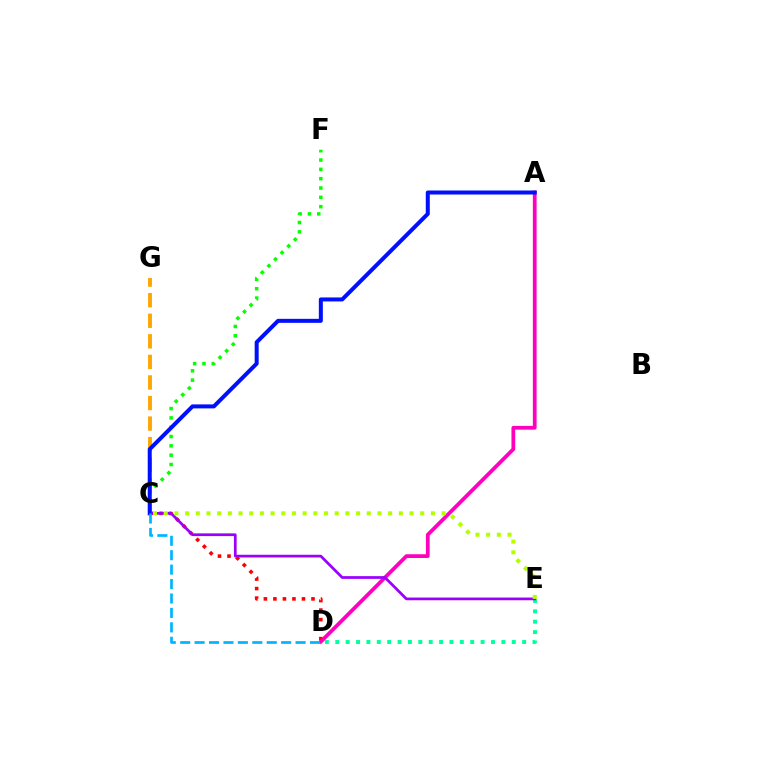{('D', 'E'): [{'color': '#00ff9d', 'line_style': 'dotted', 'thickness': 2.82}], ('C', 'G'): [{'color': '#ffa500', 'line_style': 'dashed', 'thickness': 2.79}], ('C', 'D'): [{'color': '#ff0000', 'line_style': 'dotted', 'thickness': 2.59}, {'color': '#00b5ff', 'line_style': 'dashed', 'thickness': 1.96}], ('A', 'D'): [{'color': '#ff00bd', 'line_style': 'solid', 'thickness': 2.7}], ('C', 'E'): [{'color': '#9b00ff', 'line_style': 'solid', 'thickness': 1.96}, {'color': '#b3ff00', 'line_style': 'dotted', 'thickness': 2.9}], ('C', 'F'): [{'color': '#08ff00', 'line_style': 'dotted', 'thickness': 2.53}], ('A', 'C'): [{'color': '#0010ff', 'line_style': 'solid', 'thickness': 2.88}]}